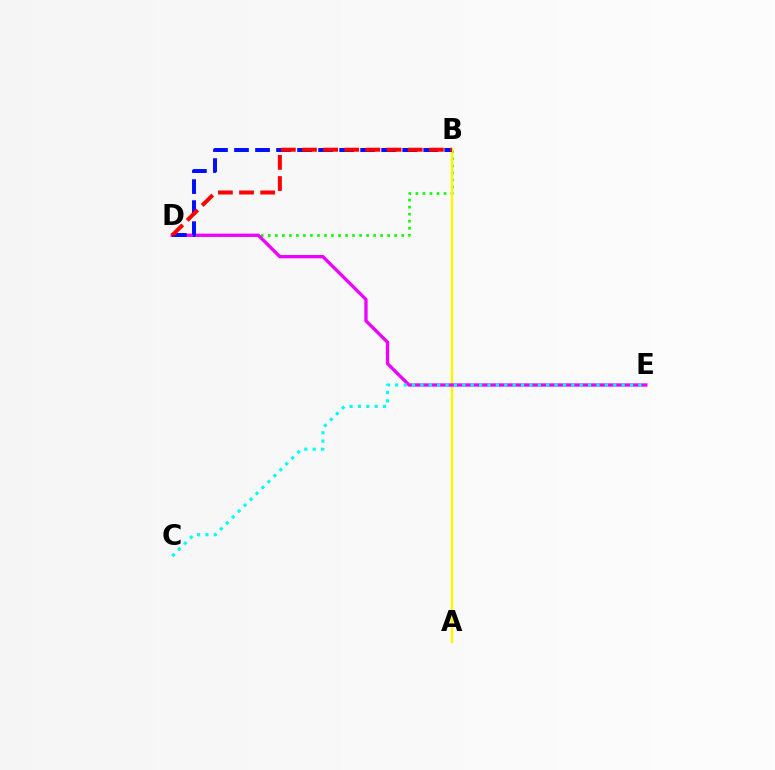{('B', 'D'): [{'color': '#08ff00', 'line_style': 'dotted', 'thickness': 1.91}, {'color': '#0010ff', 'line_style': 'dashed', 'thickness': 2.86}, {'color': '#ff0000', 'line_style': 'dashed', 'thickness': 2.87}], ('A', 'B'): [{'color': '#fcf500', 'line_style': 'solid', 'thickness': 1.76}], ('D', 'E'): [{'color': '#ee00ff', 'line_style': 'solid', 'thickness': 2.39}], ('C', 'E'): [{'color': '#00fff6', 'line_style': 'dotted', 'thickness': 2.28}]}